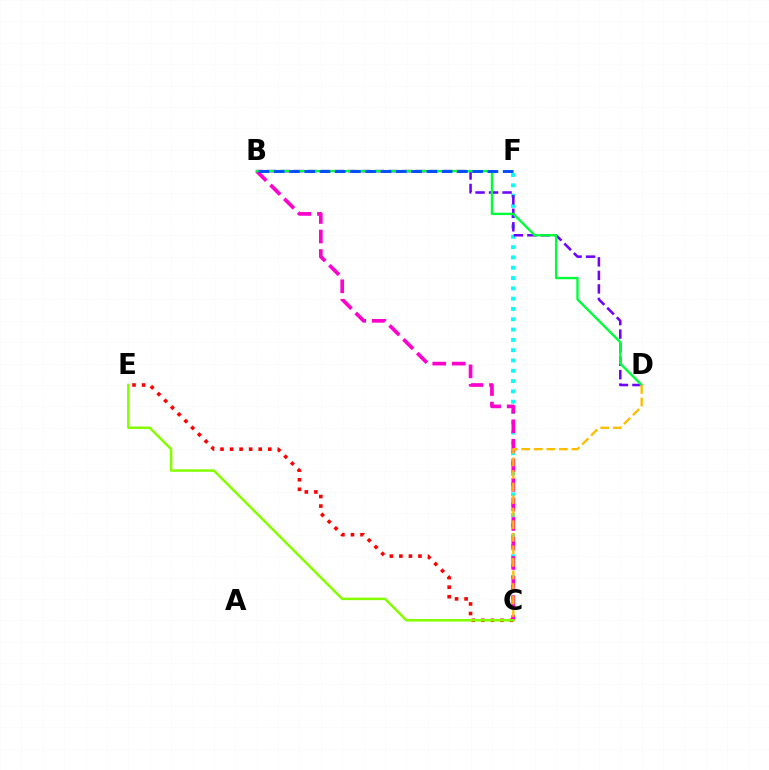{('C', 'F'): [{'color': '#00fff6', 'line_style': 'dotted', 'thickness': 2.8}], ('B', 'D'): [{'color': '#7200ff', 'line_style': 'dashed', 'thickness': 1.84}, {'color': '#00ff39', 'line_style': 'solid', 'thickness': 1.71}], ('C', 'E'): [{'color': '#ff0000', 'line_style': 'dotted', 'thickness': 2.59}, {'color': '#84ff00', 'line_style': 'solid', 'thickness': 1.8}], ('B', 'C'): [{'color': '#ff00cf', 'line_style': 'dashed', 'thickness': 2.65}], ('C', 'D'): [{'color': '#ffbd00', 'line_style': 'dashed', 'thickness': 1.71}], ('B', 'F'): [{'color': '#004bff', 'line_style': 'dashed', 'thickness': 2.07}]}